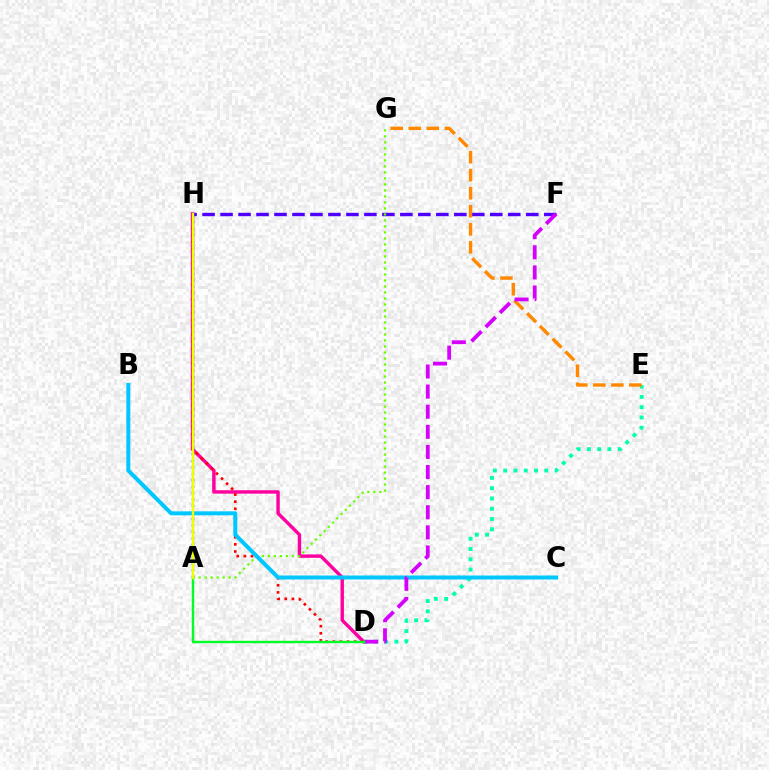{('D', 'H'): [{'color': '#ff00a0', 'line_style': 'solid', 'thickness': 2.46}, {'color': '#ff0000', 'line_style': 'dotted', 'thickness': 1.93}], ('F', 'H'): [{'color': '#4f00ff', 'line_style': 'dashed', 'thickness': 2.44}], ('D', 'E'): [{'color': '#00ffaf', 'line_style': 'dotted', 'thickness': 2.79}], ('A', 'H'): [{'color': '#003fff', 'line_style': 'dotted', 'thickness': 1.75}, {'color': '#eeff00', 'line_style': 'solid', 'thickness': 1.72}], ('E', 'G'): [{'color': '#ff8800', 'line_style': 'dashed', 'thickness': 2.45}], ('A', 'G'): [{'color': '#66ff00', 'line_style': 'dotted', 'thickness': 1.63}], ('B', 'C'): [{'color': '#00c7ff', 'line_style': 'solid', 'thickness': 2.87}], ('D', 'F'): [{'color': '#d600ff', 'line_style': 'dashed', 'thickness': 2.73}], ('A', 'D'): [{'color': '#00ff27', 'line_style': 'solid', 'thickness': 1.72}]}